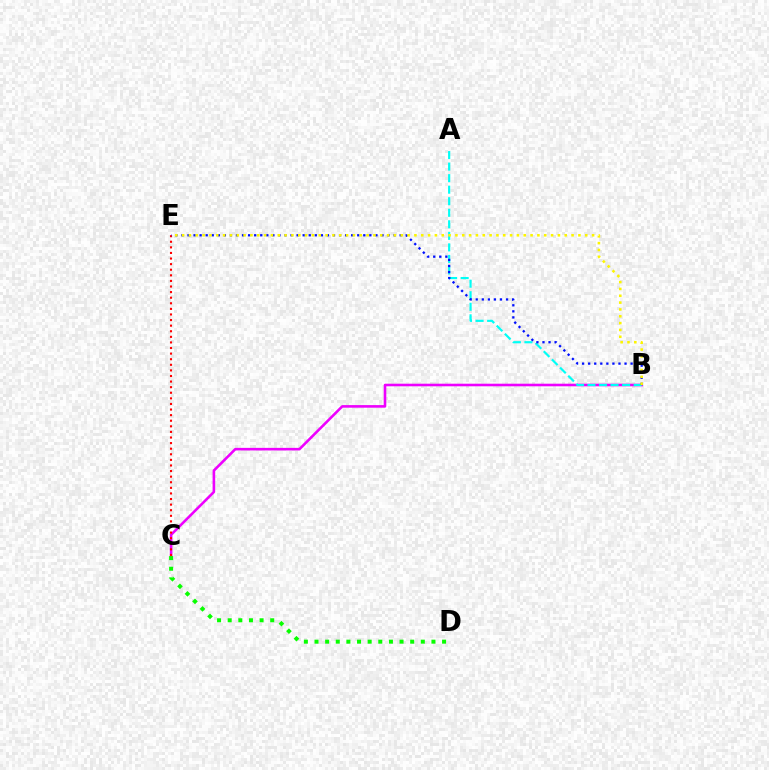{('B', 'C'): [{'color': '#ee00ff', 'line_style': 'solid', 'thickness': 1.87}], ('C', 'E'): [{'color': '#ff0000', 'line_style': 'dotted', 'thickness': 1.52}], ('A', 'B'): [{'color': '#00fff6', 'line_style': 'dashed', 'thickness': 1.57}], ('B', 'E'): [{'color': '#0010ff', 'line_style': 'dotted', 'thickness': 1.65}, {'color': '#fcf500', 'line_style': 'dotted', 'thickness': 1.86}], ('C', 'D'): [{'color': '#08ff00', 'line_style': 'dotted', 'thickness': 2.89}]}